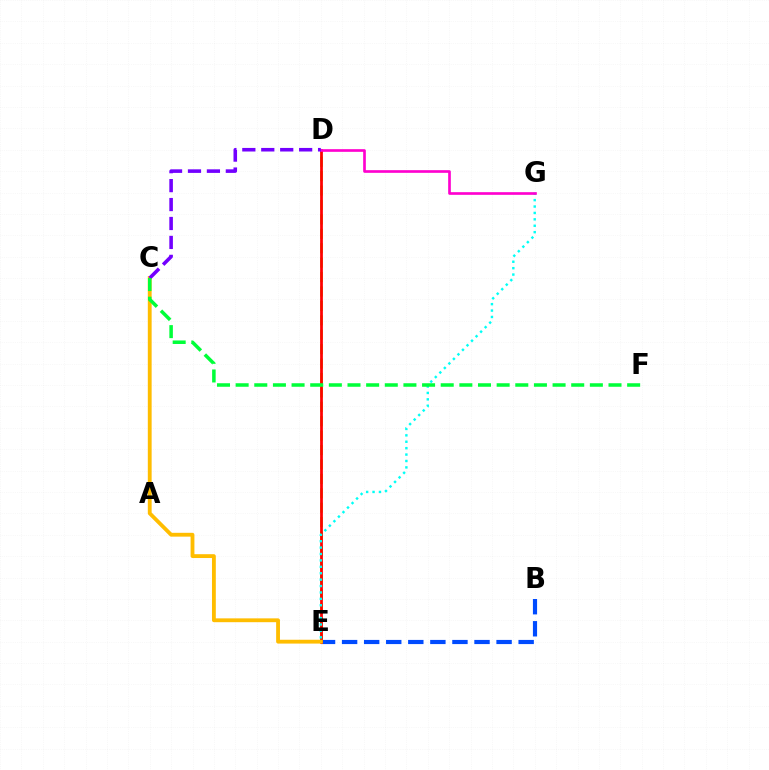{('B', 'E'): [{'color': '#004bff', 'line_style': 'dashed', 'thickness': 3.0}], ('D', 'E'): [{'color': '#84ff00', 'line_style': 'dashed', 'thickness': 1.96}, {'color': '#ff0000', 'line_style': 'solid', 'thickness': 1.98}], ('E', 'G'): [{'color': '#00fff6', 'line_style': 'dotted', 'thickness': 1.74}], ('C', 'E'): [{'color': '#ffbd00', 'line_style': 'solid', 'thickness': 2.76}], ('D', 'G'): [{'color': '#ff00cf', 'line_style': 'solid', 'thickness': 1.92}], ('C', 'D'): [{'color': '#7200ff', 'line_style': 'dashed', 'thickness': 2.57}], ('C', 'F'): [{'color': '#00ff39', 'line_style': 'dashed', 'thickness': 2.53}]}